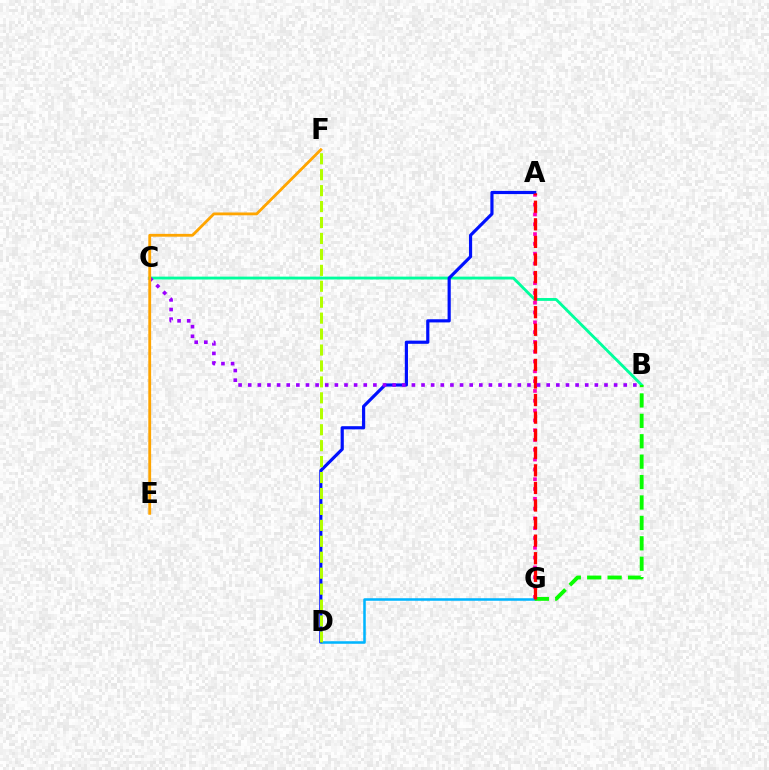{('A', 'G'): [{'color': '#ff00bd', 'line_style': 'dotted', 'thickness': 2.66}, {'color': '#ff0000', 'line_style': 'dashed', 'thickness': 2.39}], ('B', 'C'): [{'color': '#00ff9d', 'line_style': 'solid', 'thickness': 2.05}, {'color': '#9b00ff', 'line_style': 'dotted', 'thickness': 2.62}], ('D', 'G'): [{'color': '#00b5ff', 'line_style': 'solid', 'thickness': 1.83}], ('B', 'G'): [{'color': '#08ff00', 'line_style': 'dashed', 'thickness': 2.77}], ('A', 'D'): [{'color': '#0010ff', 'line_style': 'solid', 'thickness': 2.28}], ('D', 'F'): [{'color': '#b3ff00', 'line_style': 'dashed', 'thickness': 2.17}], ('E', 'F'): [{'color': '#ffa500', 'line_style': 'solid', 'thickness': 2.03}]}